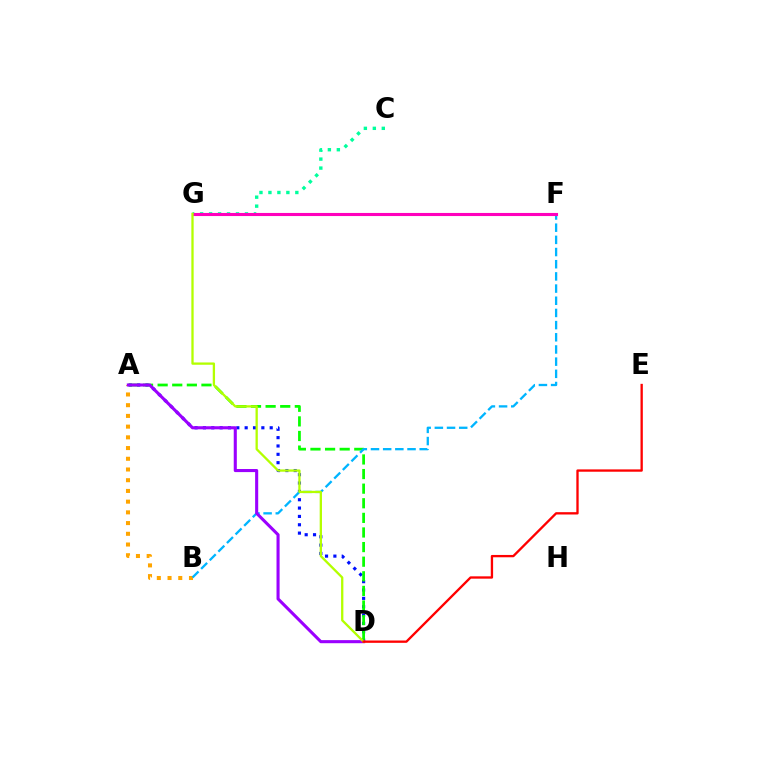{('A', 'D'): [{'color': '#0010ff', 'line_style': 'dotted', 'thickness': 2.27}, {'color': '#08ff00', 'line_style': 'dashed', 'thickness': 1.98}, {'color': '#9b00ff', 'line_style': 'solid', 'thickness': 2.22}], ('A', 'B'): [{'color': '#ffa500', 'line_style': 'dotted', 'thickness': 2.91}], ('B', 'F'): [{'color': '#00b5ff', 'line_style': 'dashed', 'thickness': 1.65}], ('C', 'G'): [{'color': '#00ff9d', 'line_style': 'dotted', 'thickness': 2.44}], ('F', 'G'): [{'color': '#ff00bd', 'line_style': 'solid', 'thickness': 2.23}], ('D', 'G'): [{'color': '#b3ff00', 'line_style': 'solid', 'thickness': 1.66}], ('D', 'E'): [{'color': '#ff0000', 'line_style': 'solid', 'thickness': 1.67}]}